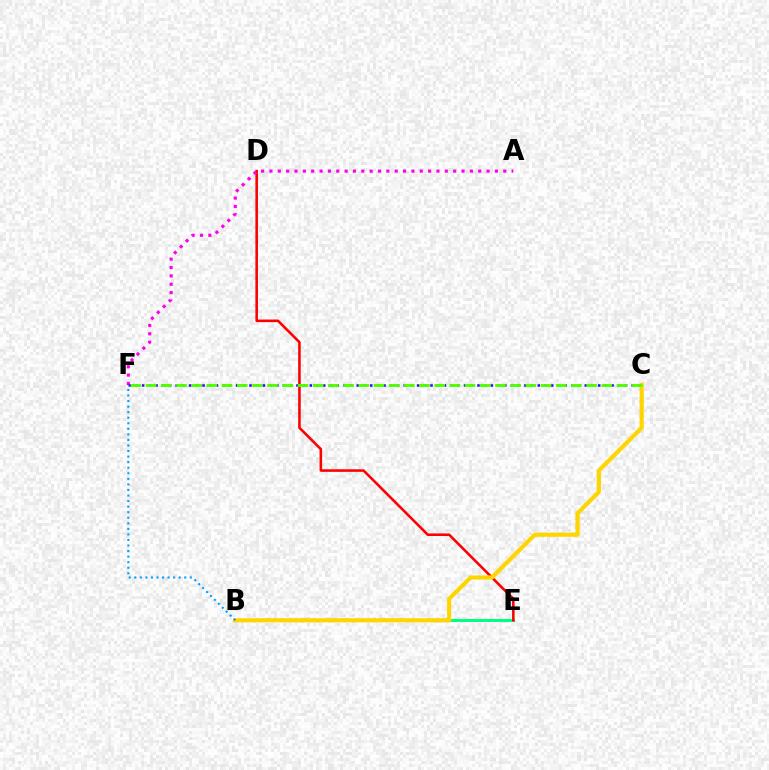{('B', 'E'): [{'color': '#00ff86', 'line_style': 'solid', 'thickness': 2.14}], ('D', 'E'): [{'color': '#ff0000', 'line_style': 'solid', 'thickness': 1.86}], ('A', 'F'): [{'color': '#ff00ed', 'line_style': 'dotted', 'thickness': 2.27}], ('C', 'F'): [{'color': '#3700ff', 'line_style': 'dotted', 'thickness': 1.82}, {'color': '#4fff00', 'line_style': 'dashed', 'thickness': 2.06}], ('B', 'C'): [{'color': '#ffd500', 'line_style': 'solid', 'thickness': 2.98}], ('B', 'F'): [{'color': '#009eff', 'line_style': 'dotted', 'thickness': 1.51}]}